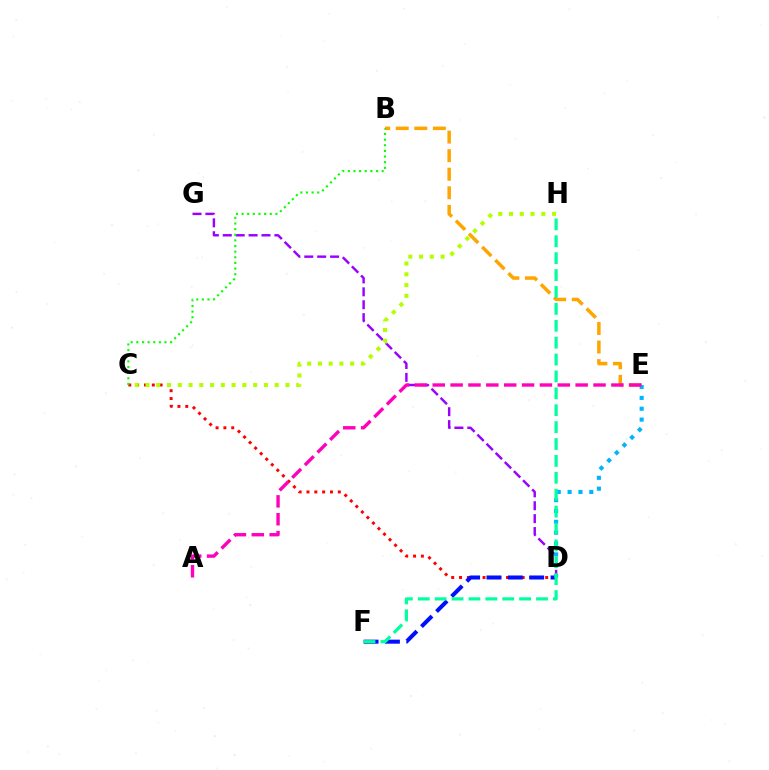{('B', 'E'): [{'color': '#ffa500', 'line_style': 'dashed', 'thickness': 2.52}], ('C', 'D'): [{'color': '#ff0000', 'line_style': 'dotted', 'thickness': 2.13}], ('D', 'F'): [{'color': '#0010ff', 'line_style': 'dashed', 'thickness': 2.9}], ('D', 'E'): [{'color': '#00b5ff', 'line_style': 'dotted', 'thickness': 2.95}], ('D', 'G'): [{'color': '#9b00ff', 'line_style': 'dashed', 'thickness': 1.75}], ('A', 'E'): [{'color': '#ff00bd', 'line_style': 'dashed', 'thickness': 2.43}], ('B', 'C'): [{'color': '#08ff00', 'line_style': 'dotted', 'thickness': 1.53}], ('F', 'H'): [{'color': '#00ff9d', 'line_style': 'dashed', 'thickness': 2.3}], ('C', 'H'): [{'color': '#b3ff00', 'line_style': 'dotted', 'thickness': 2.93}]}